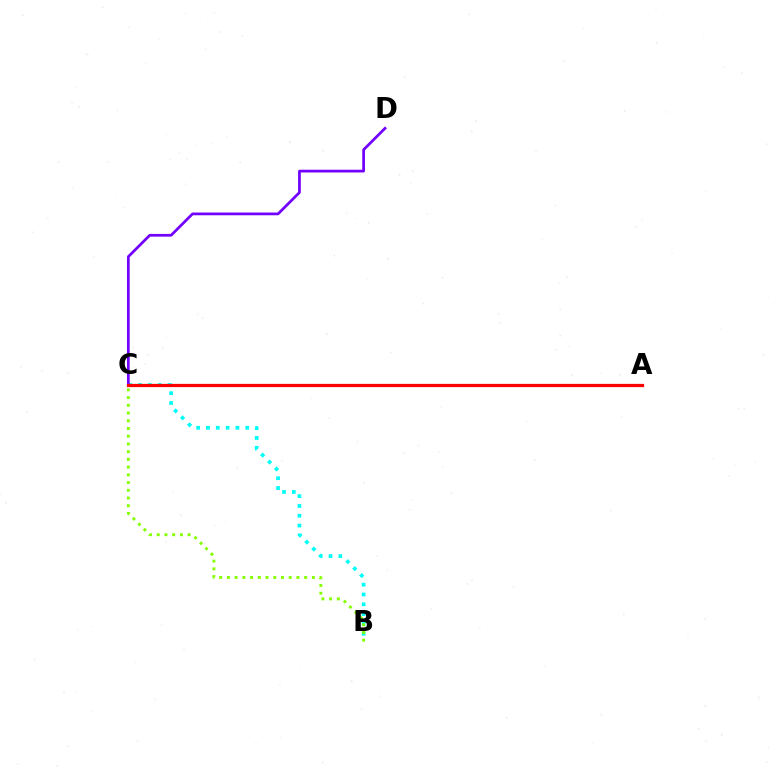{('B', 'C'): [{'color': '#00fff6', 'line_style': 'dotted', 'thickness': 2.67}, {'color': '#84ff00', 'line_style': 'dotted', 'thickness': 2.1}], ('C', 'D'): [{'color': '#7200ff', 'line_style': 'solid', 'thickness': 1.97}], ('A', 'C'): [{'color': '#ff0000', 'line_style': 'solid', 'thickness': 2.33}]}